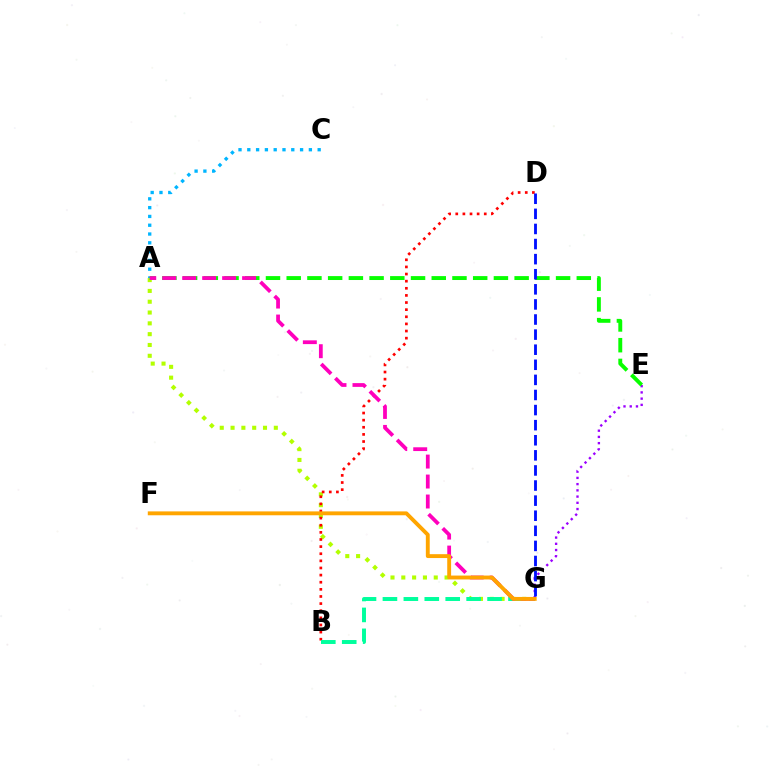{('A', 'G'): [{'color': '#b3ff00', 'line_style': 'dotted', 'thickness': 2.94}, {'color': '#ff00bd', 'line_style': 'dashed', 'thickness': 2.71}], ('E', 'G'): [{'color': '#9b00ff', 'line_style': 'dotted', 'thickness': 1.69}], ('B', 'D'): [{'color': '#ff0000', 'line_style': 'dotted', 'thickness': 1.94}], ('A', 'C'): [{'color': '#00b5ff', 'line_style': 'dotted', 'thickness': 2.39}], ('B', 'G'): [{'color': '#00ff9d', 'line_style': 'dashed', 'thickness': 2.84}], ('A', 'E'): [{'color': '#08ff00', 'line_style': 'dashed', 'thickness': 2.81}], ('F', 'G'): [{'color': '#ffa500', 'line_style': 'solid', 'thickness': 2.79}], ('D', 'G'): [{'color': '#0010ff', 'line_style': 'dashed', 'thickness': 2.05}]}